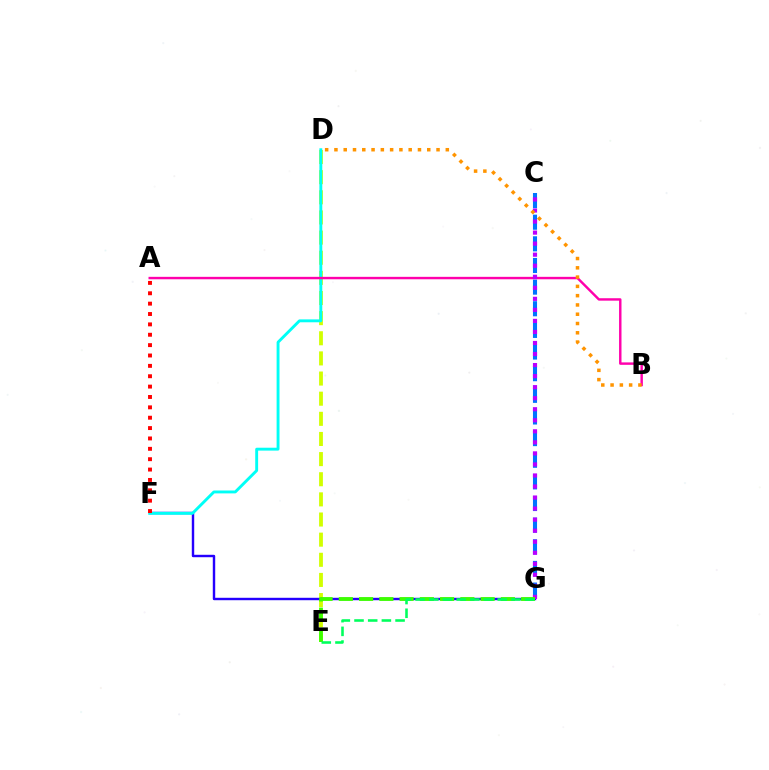{('D', 'E'): [{'color': '#d1ff00', 'line_style': 'dashed', 'thickness': 2.74}], ('C', 'G'): [{'color': '#0074ff', 'line_style': 'dashed', 'thickness': 2.94}, {'color': '#b900ff', 'line_style': 'dotted', 'thickness': 3.0}], ('F', 'G'): [{'color': '#2500ff', 'line_style': 'solid', 'thickness': 1.75}], ('D', 'F'): [{'color': '#00fff6', 'line_style': 'solid', 'thickness': 2.08}], ('A', 'B'): [{'color': '#ff00ac', 'line_style': 'solid', 'thickness': 1.75}], ('E', 'G'): [{'color': '#3dff00', 'line_style': 'dashed', 'thickness': 2.75}, {'color': '#00ff5c', 'line_style': 'dashed', 'thickness': 1.86}], ('A', 'F'): [{'color': '#ff0000', 'line_style': 'dotted', 'thickness': 2.82}], ('B', 'D'): [{'color': '#ff9400', 'line_style': 'dotted', 'thickness': 2.52}]}